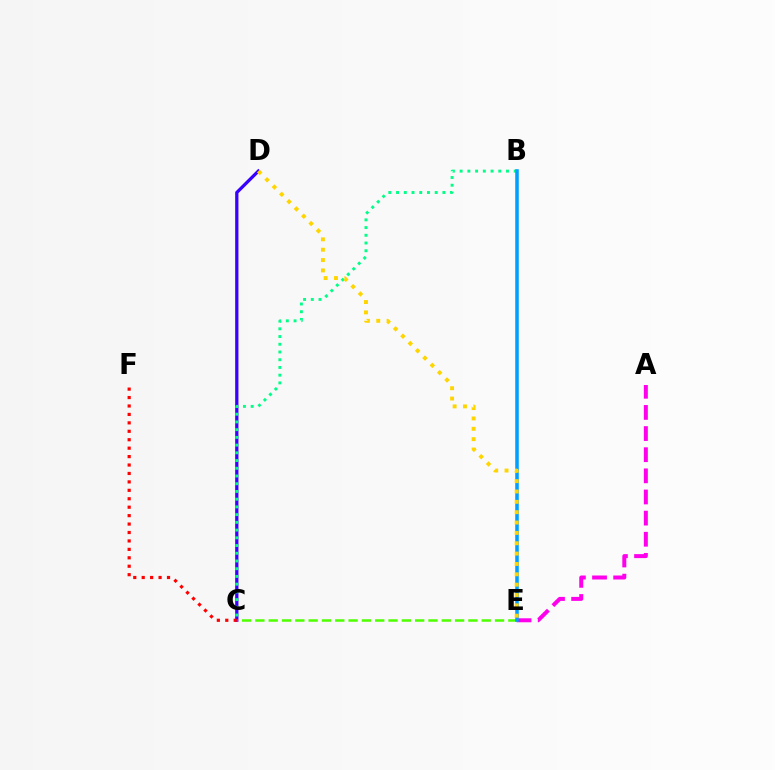{('C', 'D'): [{'color': '#3700ff', 'line_style': 'solid', 'thickness': 2.34}], ('A', 'E'): [{'color': '#ff00ed', 'line_style': 'dashed', 'thickness': 2.87}], ('B', 'C'): [{'color': '#00ff86', 'line_style': 'dotted', 'thickness': 2.1}], ('C', 'E'): [{'color': '#4fff00', 'line_style': 'dashed', 'thickness': 1.81}], ('B', 'E'): [{'color': '#009eff', 'line_style': 'solid', 'thickness': 2.54}], ('D', 'E'): [{'color': '#ffd500', 'line_style': 'dotted', 'thickness': 2.81}], ('C', 'F'): [{'color': '#ff0000', 'line_style': 'dotted', 'thickness': 2.29}]}